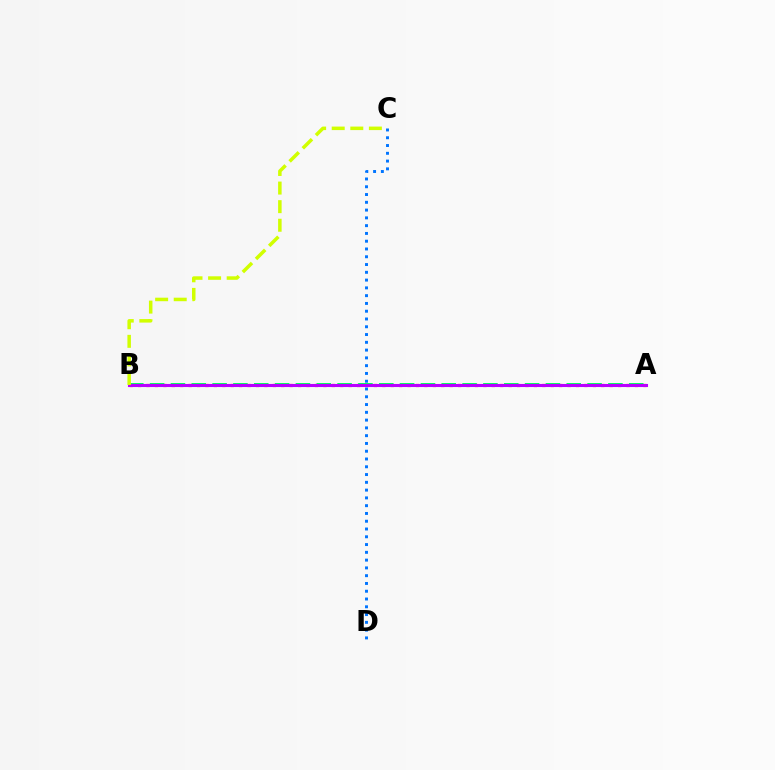{('A', 'B'): [{'color': '#ff0000', 'line_style': 'dotted', 'thickness': 2.29}, {'color': '#00ff5c', 'line_style': 'dashed', 'thickness': 2.83}, {'color': '#b900ff', 'line_style': 'solid', 'thickness': 2.21}], ('C', 'D'): [{'color': '#0074ff', 'line_style': 'dotted', 'thickness': 2.11}], ('B', 'C'): [{'color': '#d1ff00', 'line_style': 'dashed', 'thickness': 2.53}]}